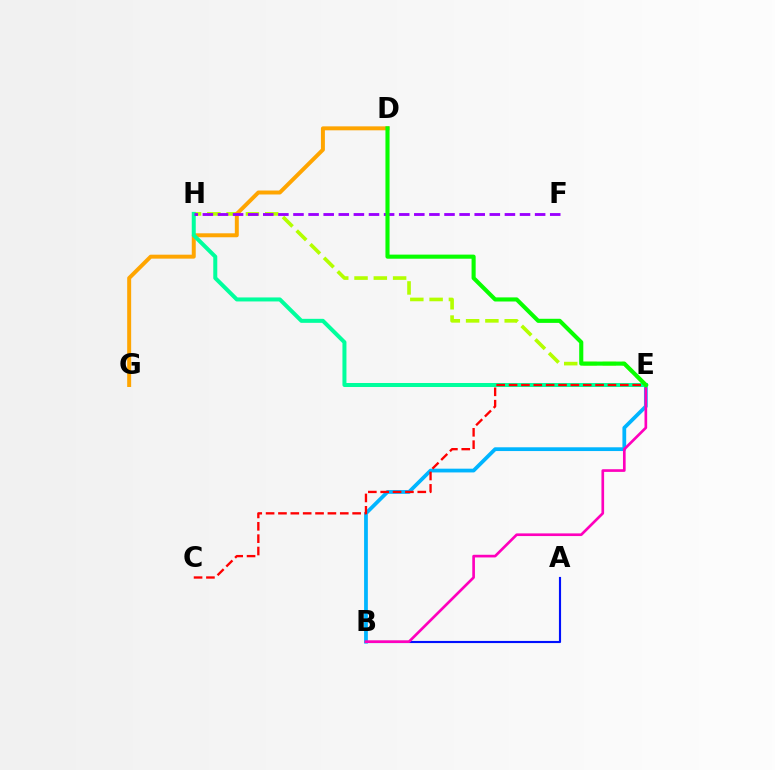{('B', 'E'): [{'color': '#00b5ff', 'line_style': 'solid', 'thickness': 2.71}, {'color': '#ff00bd', 'line_style': 'solid', 'thickness': 1.92}], ('E', 'H'): [{'color': '#b3ff00', 'line_style': 'dashed', 'thickness': 2.62}, {'color': '#00ff9d', 'line_style': 'solid', 'thickness': 2.88}], ('D', 'G'): [{'color': '#ffa500', 'line_style': 'solid', 'thickness': 2.85}], ('A', 'B'): [{'color': '#0010ff', 'line_style': 'solid', 'thickness': 1.54}], ('C', 'E'): [{'color': '#ff0000', 'line_style': 'dashed', 'thickness': 1.68}], ('F', 'H'): [{'color': '#9b00ff', 'line_style': 'dashed', 'thickness': 2.05}], ('D', 'E'): [{'color': '#08ff00', 'line_style': 'solid', 'thickness': 2.95}]}